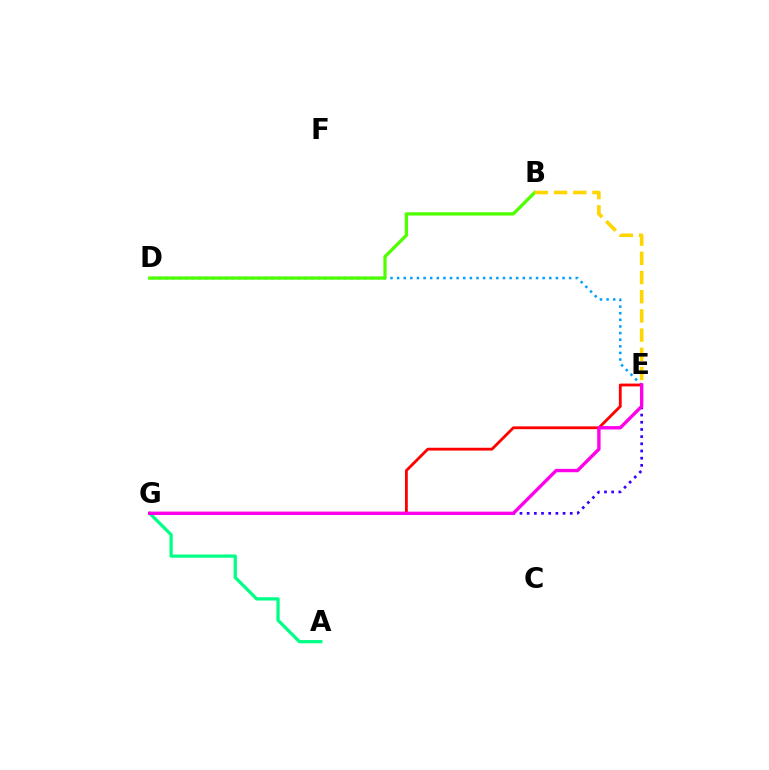{('A', 'G'): [{'color': '#00ff86', 'line_style': 'solid', 'thickness': 2.34}], ('D', 'E'): [{'color': '#009eff', 'line_style': 'dotted', 'thickness': 1.8}], ('B', 'D'): [{'color': '#4fff00', 'line_style': 'solid', 'thickness': 2.36}], ('B', 'E'): [{'color': '#ffd500', 'line_style': 'dashed', 'thickness': 2.61}], ('E', 'G'): [{'color': '#3700ff', 'line_style': 'dotted', 'thickness': 1.95}, {'color': '#ff0000', 'line_style': 'solid', 'thickness': 2.03}, {'color': '#ff00ed', 'line_style': 'solid', 'thickness': 2.42}]}